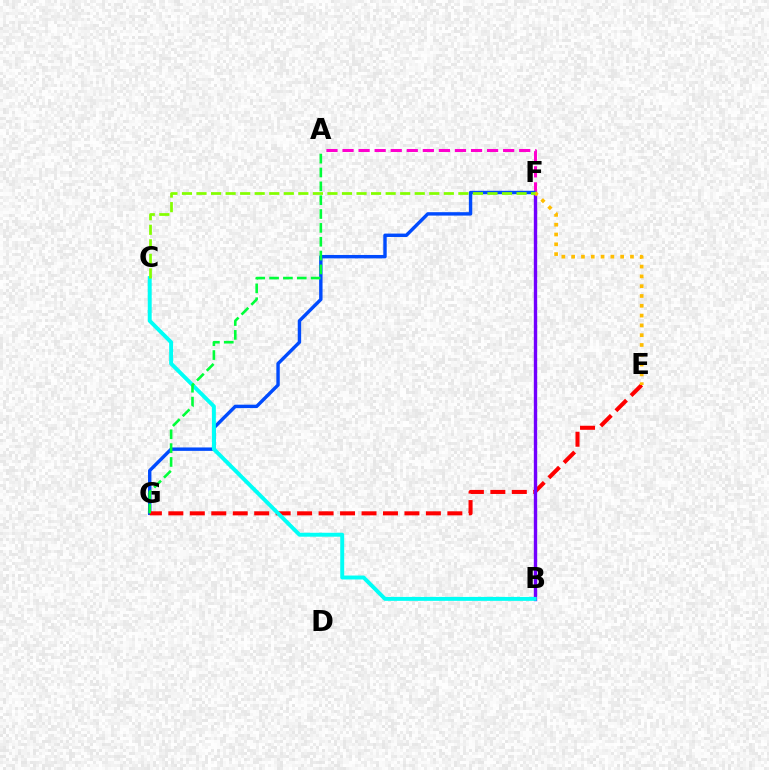{('A', 'F'): [{'color': '#ff00cf', 'line_style': 'dashed', 'thickness': 2.18}], ('F', 'G'): [{'color': '#004bff', 'line_style': 'solid', 'thickness': 2.45}], ('E', 'G'): [{'color': '#ff0000', 'line_style': 'dashed', 'thickness': 2.92}], ('B', 'F'): [{'color': '#7200ff', 'line_style': 'solid', 'thickness': 2.43}], ('E', 'F'): [{'color': '#ffbd00', 'line_style': 'dotted', 'thickness': 2.66}], ('B', 'C'): [{'color': '#00fff6', 'line_style': 'solid', 'thickness': 2.83}], ('A', 'G'): [{'color': '#00ff39', 'line_style': 'dashed', 'thickness': 1.88}], ('C', 'F'): [{'color': '#84ff00', 'line_style': 'dashed', 'thickness': 1.98}]}